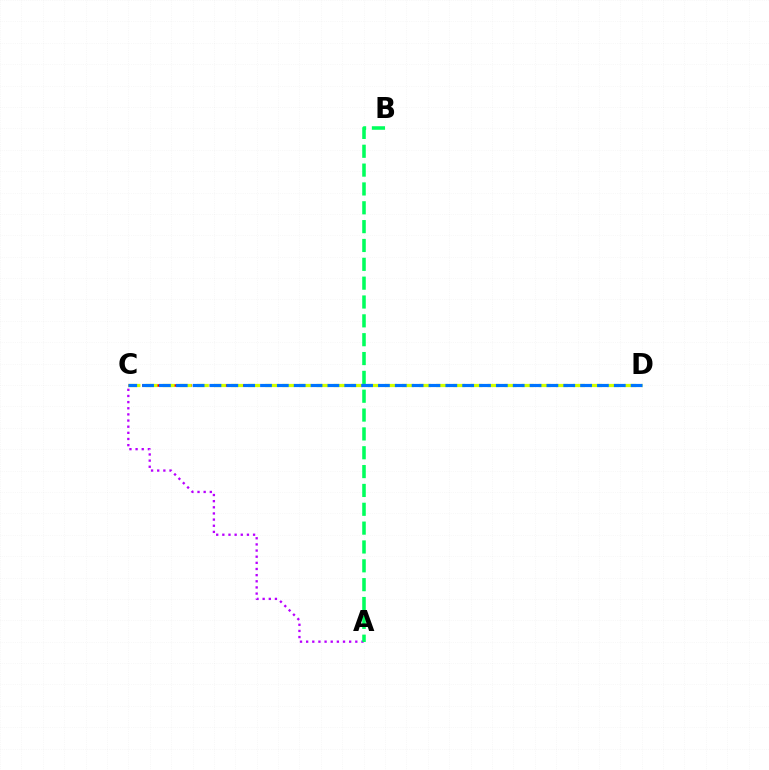{('A', 'C'): [{'color': '#b900ff', 'line_style': 'dotted', 'thickness': 1.67}], ('C', 'D'): [{'color': '#ff0000', 'line_style': 'dashed', 'thickness': 1.84}, {'color': '#d1ff00', 'line_style': 'dashed', 'thickness': 2.32}, {'color': '#0074ff', 'line_style': 'dashed', 'thickness': 2.29}], ('A', 'B'): [{'color': '#00ff5c', 'line_style': 'dashed', 'thickness': 2.56}]}